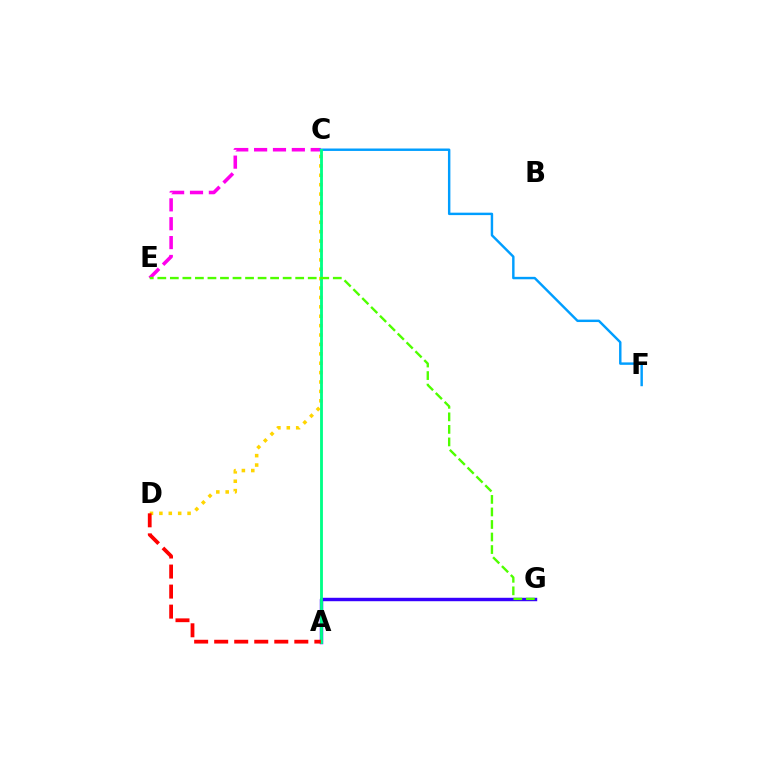{('C', 'D'): [{'color': '#ffd500', 'line_style': 'dotted', 'thickness': 2.55}], ('C', 'E'): [{'color': '#ff00ed', 'line_style': 'dashed', 'thickness': 2.56}], ('A', 'G'): [{'color': '#3700ff', 'line_style': 'solid', 'thickness': 2.47}], ('C', 'F'): [{'color': '#009eff', 'line_style': 'solid', 'thickness': 1.75}], ('A', 'C'): [{'color': '#00ff86', 'line_style': 'solid', 'thickness': 2.04}], ('E', 'G'): [{'color': '#4fff00', 'line_style': 'dashed', 'thickness': 1.7}], ('A', 'D'): [{'color': '#ff0000', 'line_style': 'dashed', 'thickness': 2.72}]}